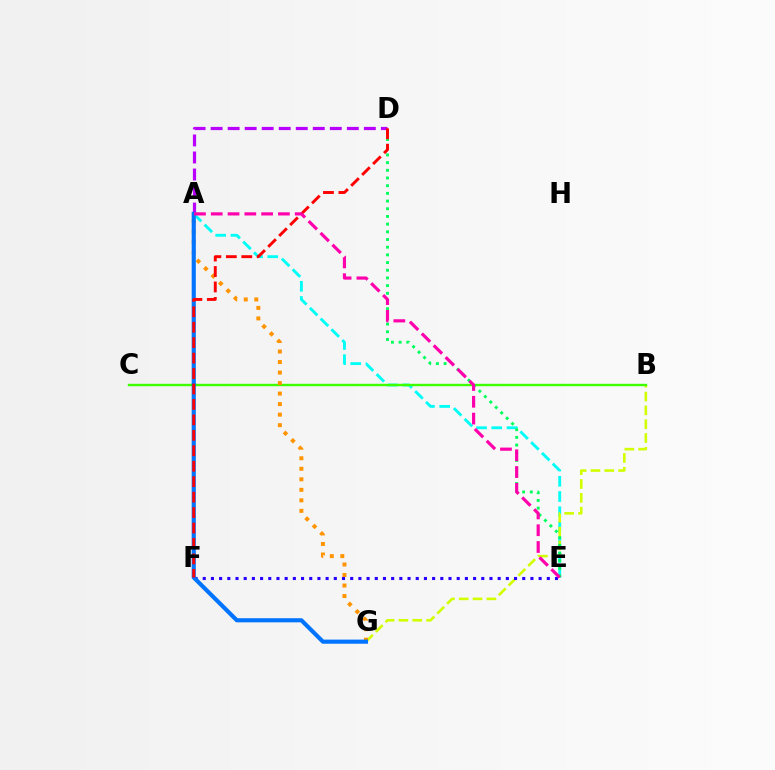{('A', 'E'): [{'color': '#00fff6', 'line_style': 'dashed', 'thickness': 2.07}, {'color': '#ff00ac', 'line_style': 'dashed', 'thickness': 2.28}], ('B', 'G'): [{'color': '#d1ff00', 'line_style': 'dashed', 'thickness': 1.88}], ('B', 'C'): [{'color': '#3dff00', 'line_style': 'solid', 'thickness': 1.72}], ('A', 'D'): [{'color': '#b900ff', 'line_style': 'dashed', 'thickness': 2.31}], ('E', 'F'): [{'color': '#2500ff', 'line_style': 'dotted', 'thickness': 2.23}], ('D', 'E'): [{'color': '#00ff5c', 'line_style': 'dotted', 'thickness': 2.09}], ('A', 'G'): [{'color': '#ff9400', 'line_style': 'dotted', 'thickness': 2.86}, {'color': '#0074ff', 'line_style': 'solid', 'thickness': 2.97}], ('D', 'F'): [{'color': '#ff0000', 'line_style': 'dashed', 'thickness': 2.1}]}